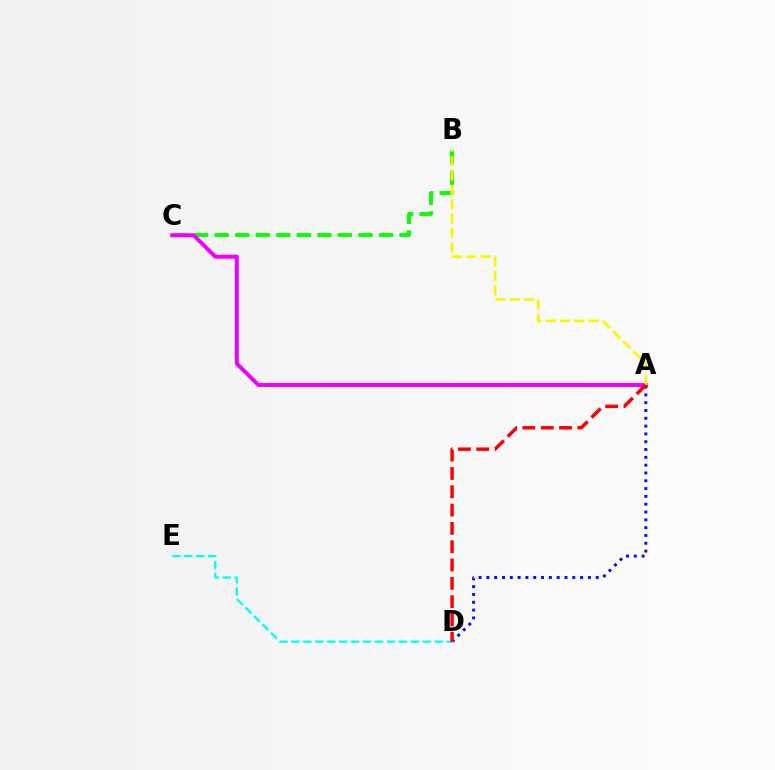{('D', 'E'): [{'color': '#00fff6', 'line_style': 'dashed', 'thickness': 1.62}], ('B', 'C'): [{'color': '#08ff00', 'line_style': 'dashed', 'thickness': 2.79}], ('A', 'C'): [{'color': '#ee00ff', 'line_style': 'solid', 'thickness': 2.85}], ('A', 'D'): [{'color': '#0010ff', 'line_style': 'dotted', 'thickness': 2.12}, {'color': '#ff0000', 'line_style': 'dashed', 'thickness': 2.49}], ('A', 'B'): [{'color': '#fcf500', 'line_style': 'dashed', 'thickness': 1.95}]}